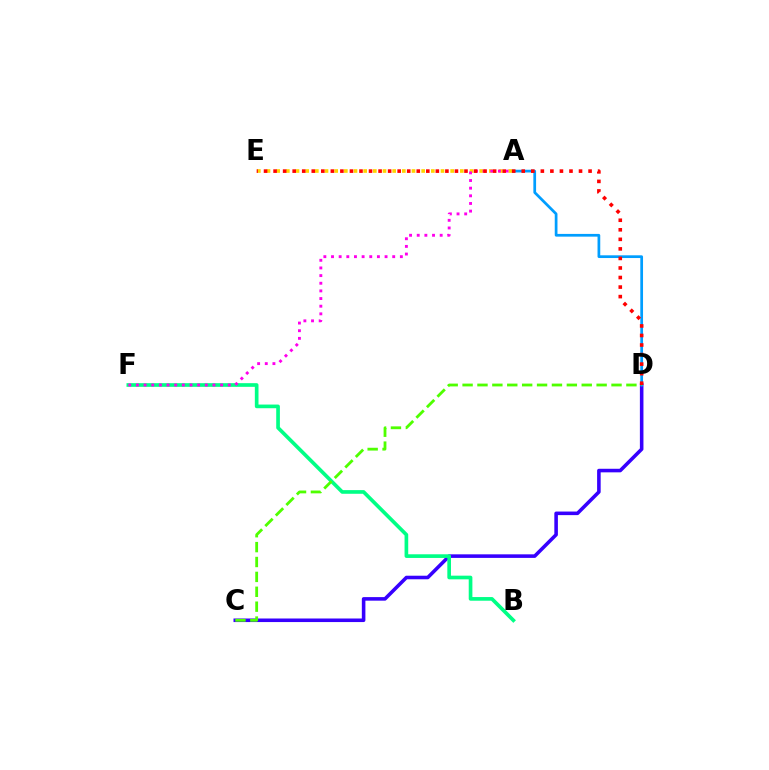{('C', 'D'): [{'color': '#3700ff', 'line_style': 'solid', 'thickness': 2.57}, {'color': '#4fff00', 'line_style': 'dashed', 'thickness': 2.02}], ('A', 'E'): [{'color': '#ffd500', 'line_style': 'dotted', 'thickness': 2.63}], ('B', 'F'): [{'color': '#00ff86', 'line_style': 'solid', 'thickness': 2.64}], ('A', 'D'): [{'color': '#009eff', 'line_style': 'solid', 'thickness': 1.96}], ('A', 'F'): [{'color': '#ff00ed', 'line_style': 'dotted', 'thickness': 2.08}], ('D', 'E'): [{'color': '#ff0000', 'line_style': 'dotted', 'thickness': 2.59}]}